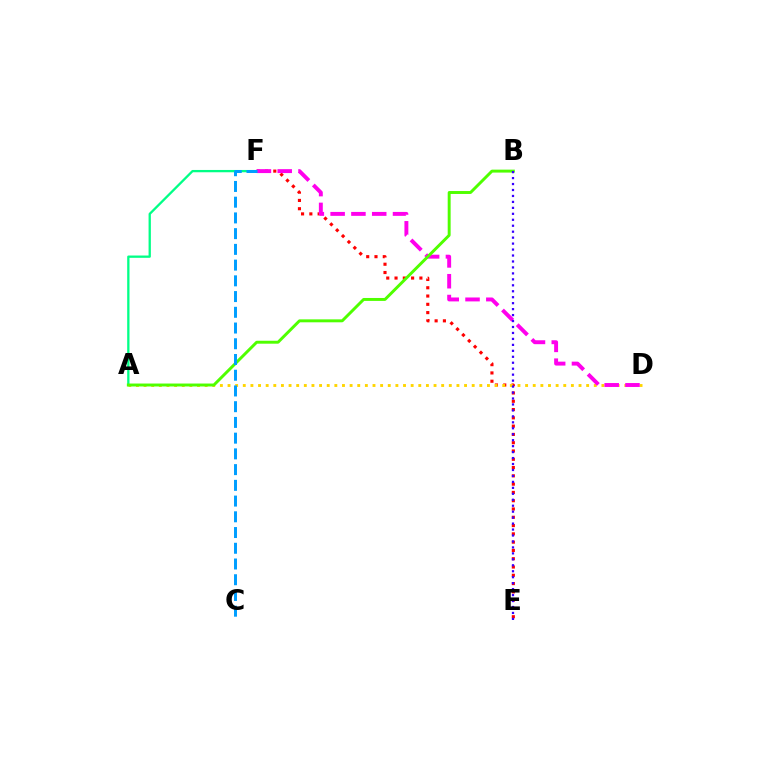{('E', 'F'): [{'color': '#ff0000', 'line_style': 'dotted', 'thickness': 2.25}], ('A', 'D'): [{'color': '#ffd500', 'line_style': 'dotted', 'thickness': 2.07}], ('A', 'F'): [{'color': '#00ff86', 'line_style': 'solid', 'thickness': 1.66}], ('D', 'F'): [{'color': '#ff00ed', 'line_style': 'dashed', 'thickness': 2.82}], ('A', 'B'): [{'color': '#4fff00', 'line_style': 'solid', 'thickness': 2.12}], ('B', 'E'): [{'color': '#3700ff', 'line_style': 'dotted', 'thickness': 1.62}], ('C', 'F'): [{'color': '#009eff', 'line_style': 'dashed', 'thickness': 2.14}]}